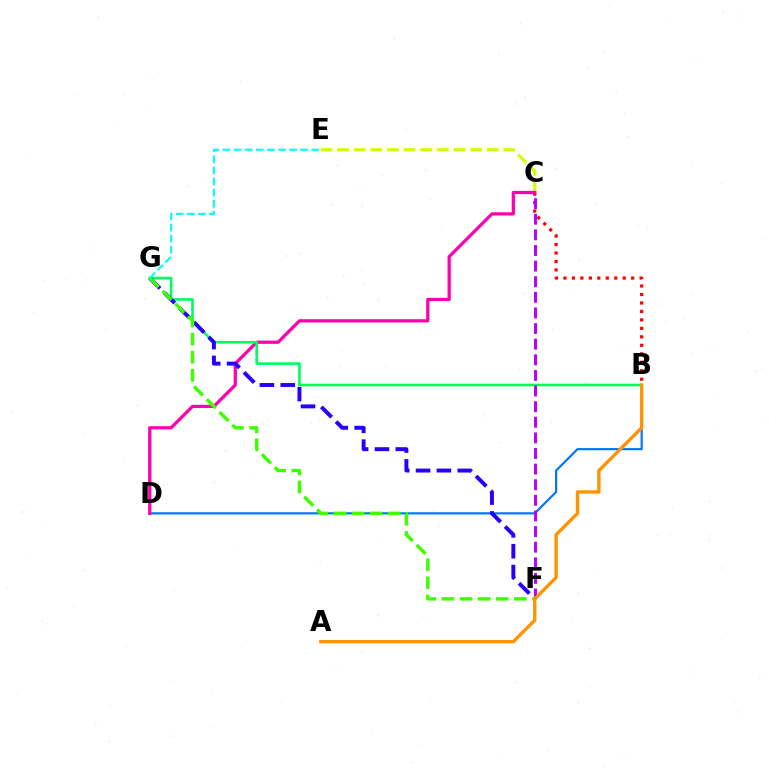{('B', 'D'): [{'color': '#0074ff', 'line_style': 'solid', 'thickness': 1.56}], ('B', 'C'): [{'color': '#ff0000', 'line_style': 'dotted', 'thickness': 2.3}], ('C', 'E'): [{'color': '#d1ff00', 'line_style': 'dashed', 'thickness': 2.26}], ('C', 'D'): [{'color': '#ff00ac', 'line_style': 'solid', 'thickness': 2.33}], ('B', 'G'): [{'color': '#00ff5c', 'line_style': 'solid', 'thickness': 1.9}], ('F', 'G'): [{'color': '#2500ff', 'line_style': 'dashed', 'thickness': 2.83}, {'color': '#3dff00', 'line_style': 'dashed', 'thickness': 2.46}], ('C', 'F'): [{'color': '#b900ff', 'line_style': 'dashed', 'thickness': 2.12}], ('E', 'G'): [{'color': '#00fff6', 'line_style': 'dashed', 'thickness': 1.51}], ('A', 'B'): [{'color': '#ff9400', 'line_style': 'solid', 'thickness': 2.42}]}